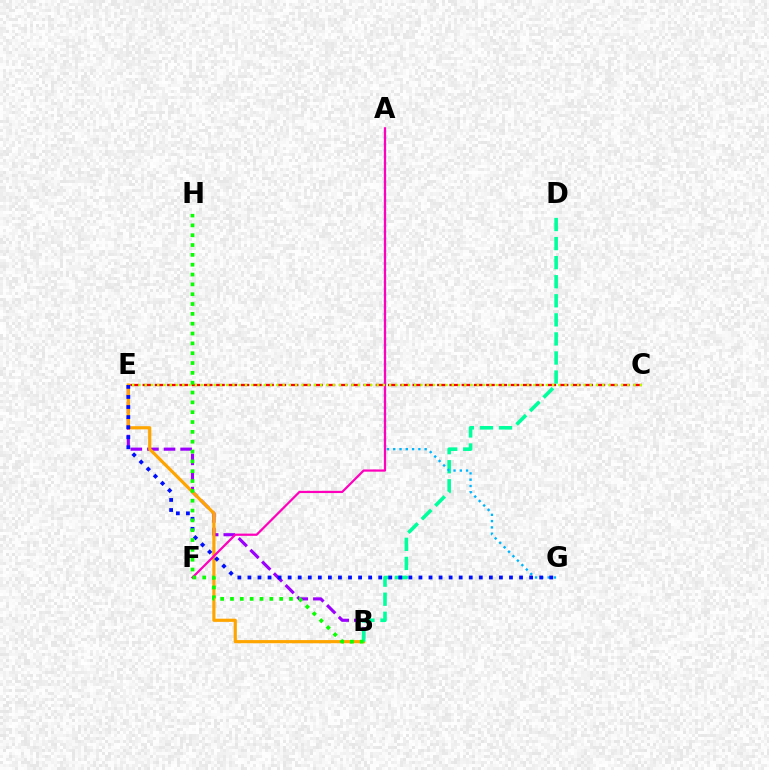{('B', 'E'): [{'color': '#9b00ff', 'line_style': 'dashed', 'thickness': 2.25}, {'color': '#ffa500', 'line_style': 'solid', 'thickness': 2.28}], ('B', 'D'): [{'color': '#00ff9d', 'line_style': 'dashed', 'thickness': 2.59}], ('C', 'E'): [{'color': '#ff0000', 'line_style': 'dashed', 'thickness': 1.67}, {'color': '#b3ff00', 'line_style': 'dotted', 'thickness': 1.7}], ('A', 'G'): [{'color': '#00b5ff', 'line_style': 'dotted', 'thickness': 1.71}], ('E', 'G'): [{'color': '#0010ff', 'line_style': 'dotted', 'thickness': 2.73}], ('A', 'F'): [{'color': '#ff00bd', 'line_style': 'solid', 'thickness': 1.6}], ('B', 'H'): [{'color': '#08ff00', 'line_style': 'dotted', 'thickness': 2.67}]}